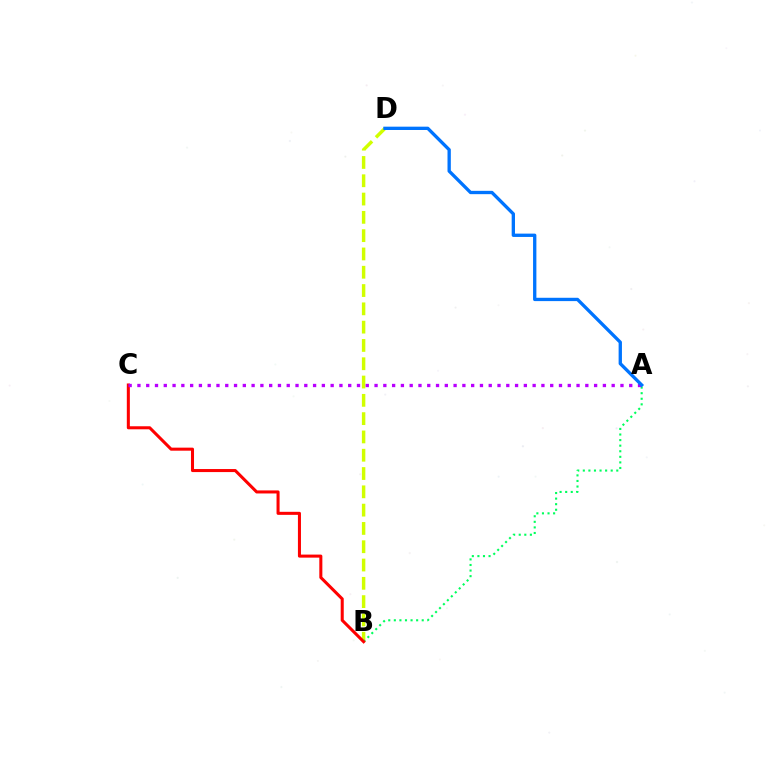{('B', 'D'): [{'color': '#d1ff00', 'line_style': 'dashed', 'thickness': 2.49}], ('A', 'B'): [{'color': '#00ff5c', 'line_style': 'dotted', 'thickness': 1.52}], ('B', 'C'): [{'color': '#ff0000', 'line_style': 'solid', 'thickness': 2.19}], ('A', 'C'): [{'color': '#b900ff', 'line_style': 'dotted', 'thickness': 2.39}], ('A', 'D'): [{'color': '#0074ff', 'line_style': 'solid', 'thickness': 2.39}]}